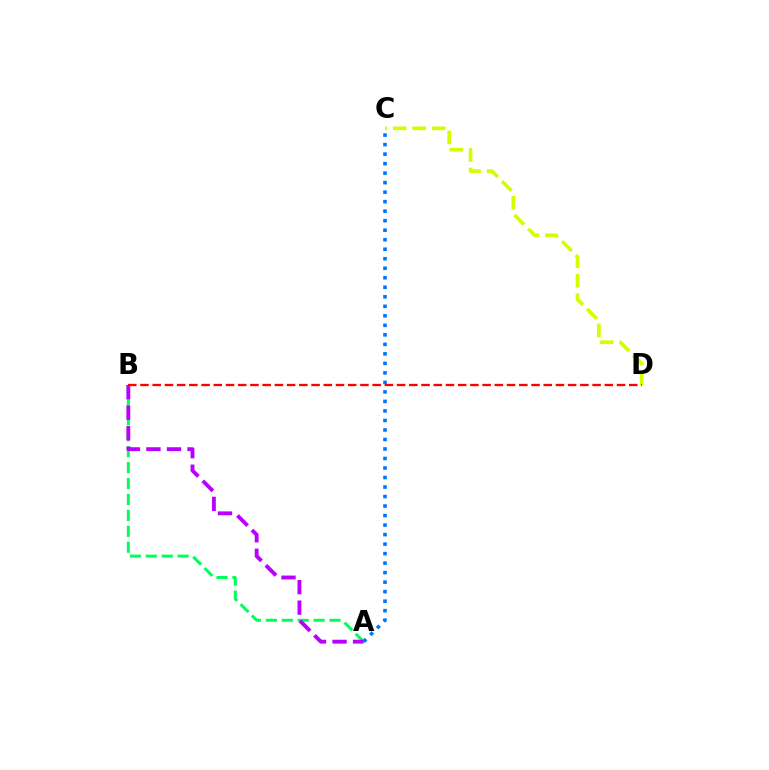{('A', 'B'): [{'color': '#00ff5c', 'line_style': 'dashed', 'thickness': 2.16}, {'color': '#b900ff', 'line_style': 'dashed', 'thickness': 2.79}], ('C', 'D'): [{'color': '#d1ff00', 'line_style': 'dashed', 'thickness': 2.65}], ('A', 'C'): [{'color': '#0074ff', 'line_style': 'dotted', 'thickness': 2.58}], ('B', 'D'): [{'color': '#ff0000', 'line_style': 'dashed', 'thickness': 1.66}]}